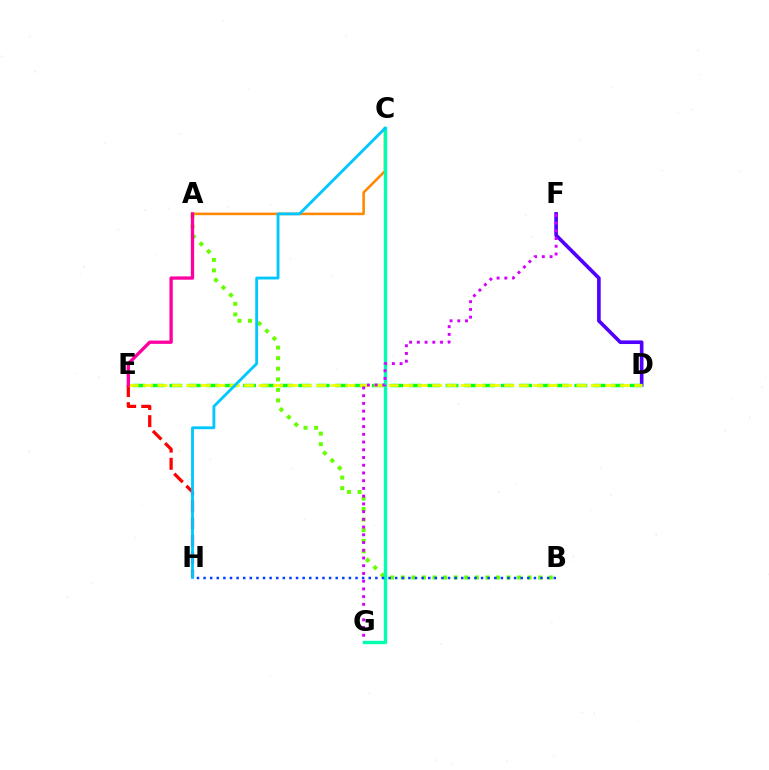{('A', 'C'): [{'color': '#ff8800', 'line_style': 'solid', 'thickness': 1.85}], ('A', 'B'): [{'color': '#66ff00', 'line_style': 'dotted', 'thickness': 2.87}], ('D', 'F'): [{'color': '#4f00ff', 'line_style': 'solid', 'thickness': 2.61}], ('D', 'E'): [{'color': '#00ff27', 'line_style': 'dashed', 'thickness': 2.5}, {'color': '#eeff00', 'line_style': 'dashed', 'thickness': 1.96}], ('E', 'H'): [{'color': '#ff0000', 'line_style': 'dashed', 'thickness': 2.33}], ('C', 'G'): [{'color': '#00ffaf', 'line_style': 'solid', 'thickness': 2.43}], ('F', 'G'): [{'color': '#d600ff', 'line_style': 'dotted', 'thickness': 2.1}], ('B', 'H'): [{'color': '#003fff', 'line_style': 'dotted', 'thickness': 1.8}], ('C', 'H'): [{'color': '#00c7ff', 'line_style': 'solid', 'thickness': 2.05}], ('A', 'E'): [{'color': '#ff00a0', 'line_style': 'solid', 'thickness': 2.38}]}